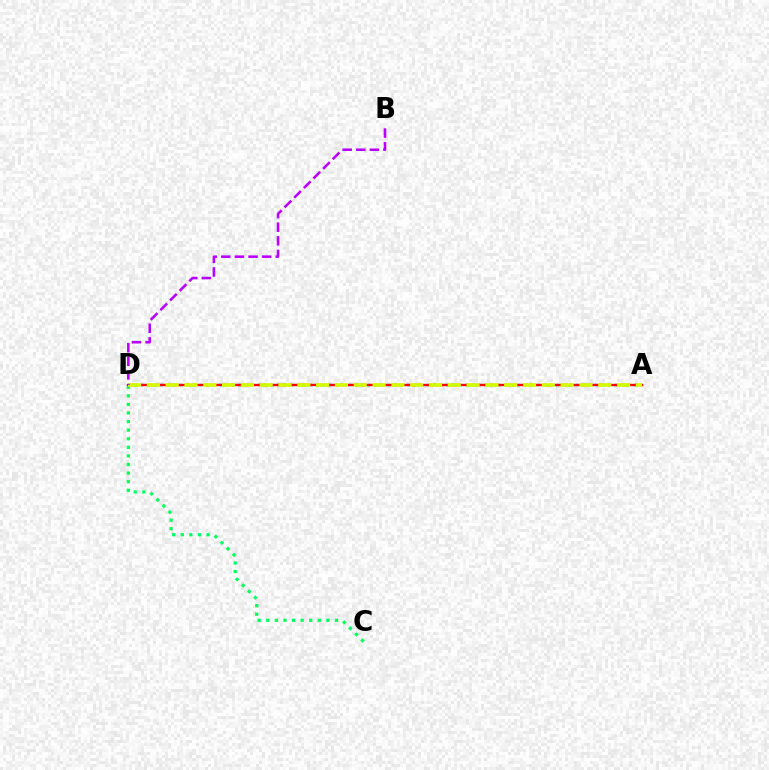{('A', 'D'): [{'color': '#0074ff', 'line_style': 'dotted', 'thickness': 1.76}, {'color': '#ff0000', 'line_style': 'solid', 'thickness': 1.69}, {'color': '#d1ff00', 'line_style': 'dashed', 'thickness': 2.55}], ('C', 'D'): [{'color': '#00ff5c', 'line_style': 'dotted', 'thickness': 2.33}], ('B', 'D'): [{'color': '#b900ff', 'line_style': 'dashed', 'thickness': 1.85}]}